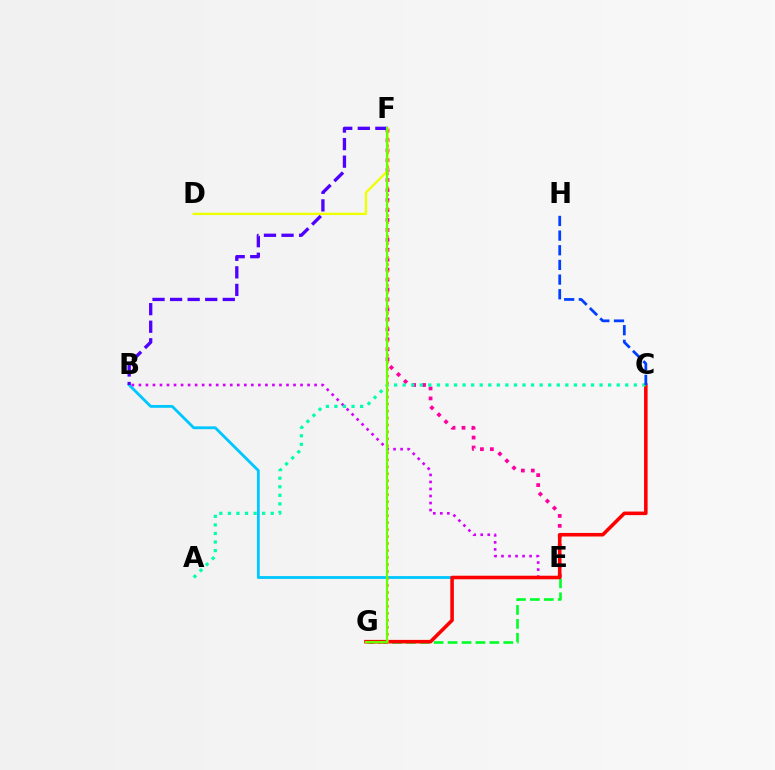{('B', 'E'): [{'color': '#00c7ff', 'line_style': 'solid', 'thickness': 2.03}, {'color': '#d600ff', 'line_style': 'dotted', 'thickness': 1.91}], ('E', 'F'): [{'color': '#ff00a0', 'line_style': 'dotted', 'thickness': 2.7}], ('B', 'F'): [{'color': '#4f00ff', 'line_style': 'dashed', 'thickness': 2.39}], ('E', 'G'): [{'color': '#00ff27', 'line_style': 'dashed', 'thickness': 1.89}], ('C', 'G'): [{'color': '#ff0000', 'line_style': 'solid', 'thickness': 2.56}], ('A', 'C'): [{'color': '#00ffaf', 'line_style': 'dotted', 'thickness': 2.33}], ('D', 'F'): [{'color': '#eeff00', 'line_style': 'solid', 'thickness': 1.67}], ('C', 'H'): [{'color': '#003fff', 'line_style': 'dashed', 'thickness': 1.99}], ('F', 'G'): [{'color': '#ff8800', 'line_style': 'dotted', 'thickness': 1.9}, {'color': '#66ff00', 'line_style': 'solid', 'thickness': 1.55}]}